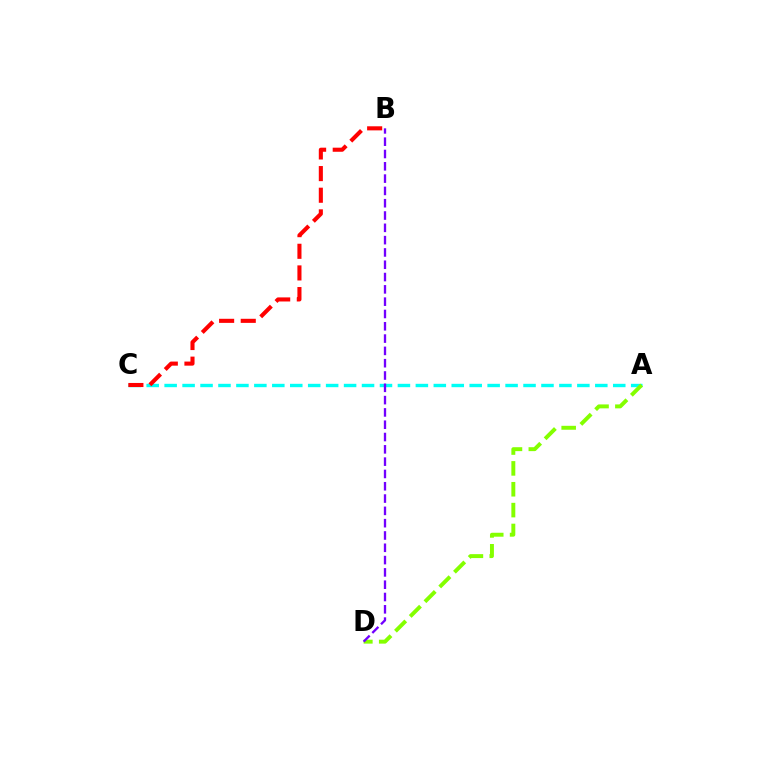{('A', 'C'): [{'color': '#00fff6', 'line_style': 'dashed', 'thickness': 2.44}], ('B', 'C'): [{'color': '#ff0000', 'line_style': 'dashed', 'thickness': 2.94}], ('A', 'D'): [{'color': '#84ff00', 'line_style': 'dashed', 'thickness': 2.83}], ('B', 'D'): [{'color': '#7200ff', 'line_style': 'dashed', 'thickness': 1.67}]}